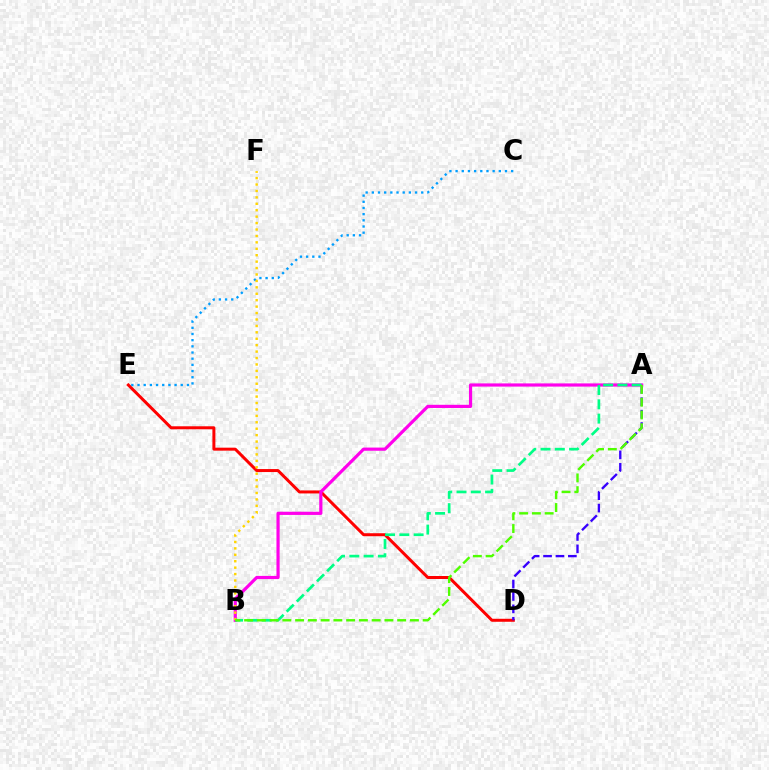{('D', 'E'): [{'color': '#ff0000', 'line_style': 'solid', 'thickness': 2.15}], ('C', 'E'): [{'color': '#009eff', 'line_style': 'dotted', 'thickness': 1.68}], ('A', 'D'): [{'color': '#3700ff', 'line_style': 'dashed', 'thickness': 1.69}], ('A', 'B'): [{'color': '#ff00ed', 'line_style': 'solid', 'thickness': 2.29}, {'color': '#00ff86', 'line_style': 'dashed', 'thickness': 1.94}, {'color': '#4fff00', 'line_style': 'dashed', 'thickness': 1.73}], ('B', 'F'): [{'color': '#ffd500', 'line_style': 'dotted', 'thickness': 1.75}]}